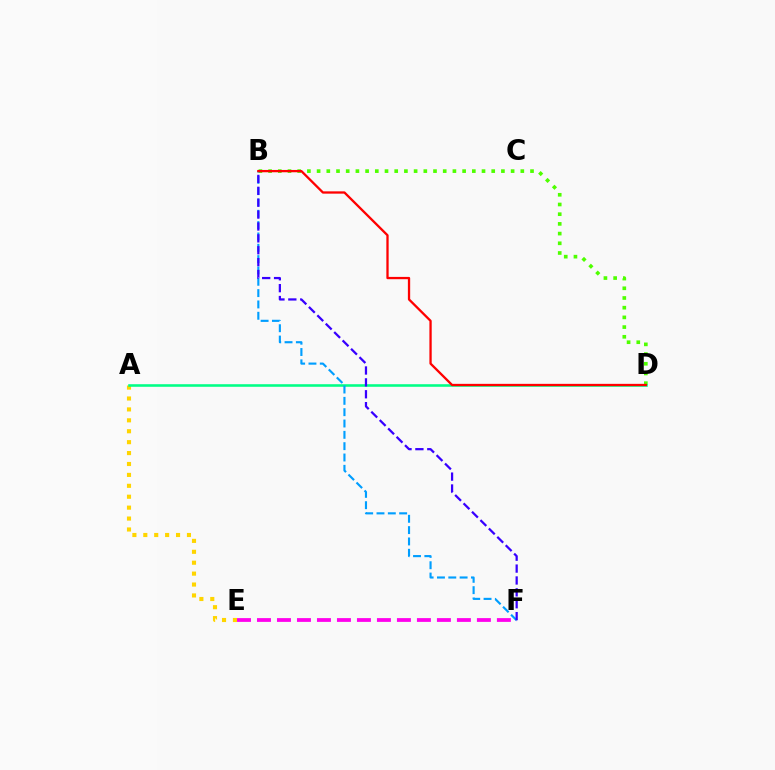{('A', 'E'): [{'color': '#ffd500', 'line_style': 'dotted', 'thickness': 2.97}], ('E', 'F'): [{'color': '#ff00ed', 'line_style': 'dashed', 'thickness': 2.72}], ('B', 'D'): [{'color': '#4fff00', 'line_style': 'dotted', 'thickness': 2.64}, {'color': '#ff0000', 'line_style': 'solid', 'thickness': 1.65}], ('A', 'D'): [{'color': '#00ff86', 'line_style': 'solid', 'thickness': 1.86}], ('B', 'F'): [{'color': '#009eff', 'line_style': 'dashed', 'thickness': 1.54}, {'color': '#3700ff', 'line_style': 'dashed', 'thickness': 1.61}]}